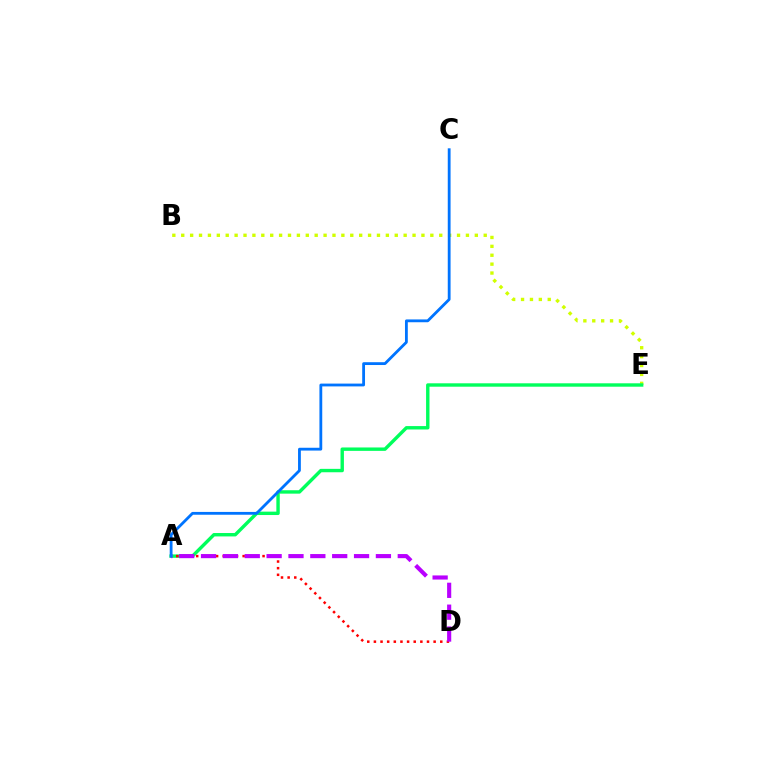{('B', 'E'): [{'color': '#d1ff00', 'line_style': 'dotted', 'thickness': 2.42}], ('A', 'E'): [{'color': '#00ff5c', 'line_style': 'solid', 'thickness': 2.45}], ('A', 'D'): [{'color': '#ff0000', 'line_style': 'dotted', 'thickness': 1.8}, {'color': '#b900ff', 'line_style': 'dashed', 'thickness': 2.97}], ('A', 'C'): [{'color': '#0074ff', 'line_style': 'solid', 'thickness': 2.03}]}